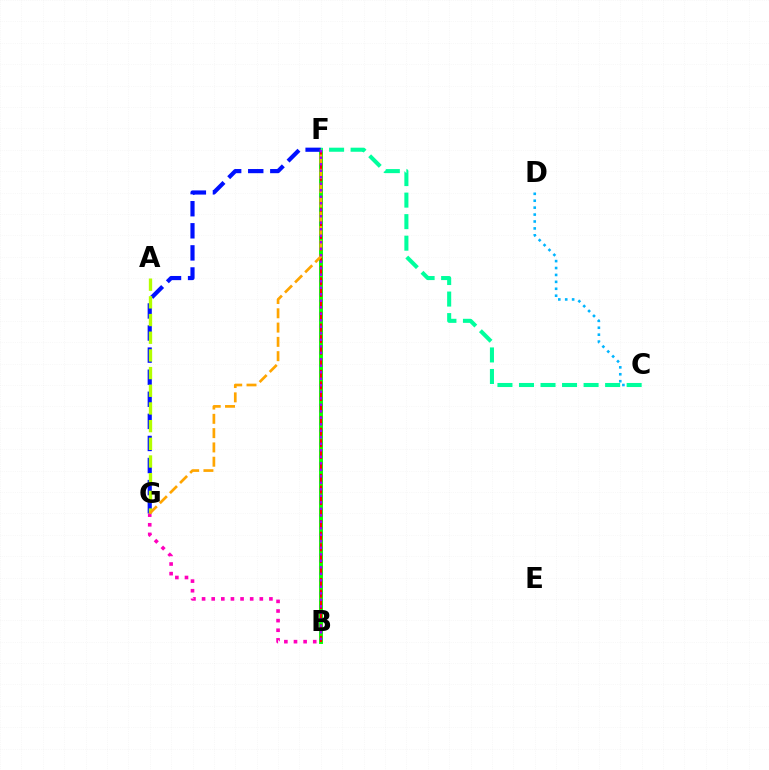{('B', 'F'): [{'color': '#08ff00', 'line_style': 'solid', 'thickness': 2.82}, {'color': '#ff0000', 'line_style': 'dashed', 'thickness': 1.57}, {'color': '#9b00ff', 'line_style': 'dotted', 'thickness': 1.77}], ('B', 'G'): [{'color': '#ff00bd', 'line_style': 'dotted', 'thickness': 2.61}], ('F', 'G'): [{'color': '#0010ff', 'line_style': 'dashed', 'thickness': 3.0}, {'color': '#ffa500', 'line_style': 'dashed', 'thickness': 1.94}], ('A', 'G'): [{'color': '#b3ff00', 'line_style': 'dashed', 'thickness': 2.4}], ('C', 'D'): [{'color': '#00b5ff', 'line_style': 'dotted', 'thickness': 1.88}], ('C', 'F'): [{'color': '#00ff9d', 'line_style': 'dashed', 'thickness': 2.93}]}